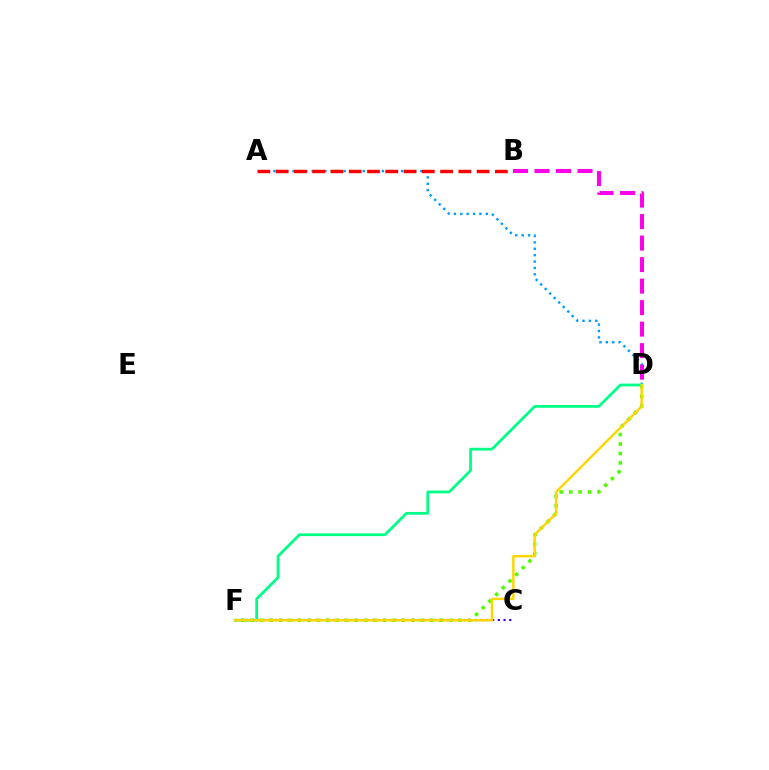{('D', 'F'): [{'color': '#4fff00', 'line_style': 'dotted', 'thickness': 2.57}, {'color': '#00ff86', 'line_style': 'solid', 'thickness': 2.0}, {'color': '#ffd500', 'line_style': 'solid', 'thickness': 1.76}], ('A', 'D'): [{'color': '#009eff', 'line_style': 'dotted', 'thickness': 1.74}], ('B', 'D'): [{'color': '#ff00ed', 'line_style': 'dashed', 'thickness': 2.92}], ('A', 'B'): [{'color': '#ff0000', 'line_style': 'dashed', 'thickness': 2.48}], ('C', 'F'): [{'color': '#3700ff', 'line_style': 'dotted', 'thickness': 1.55}]}